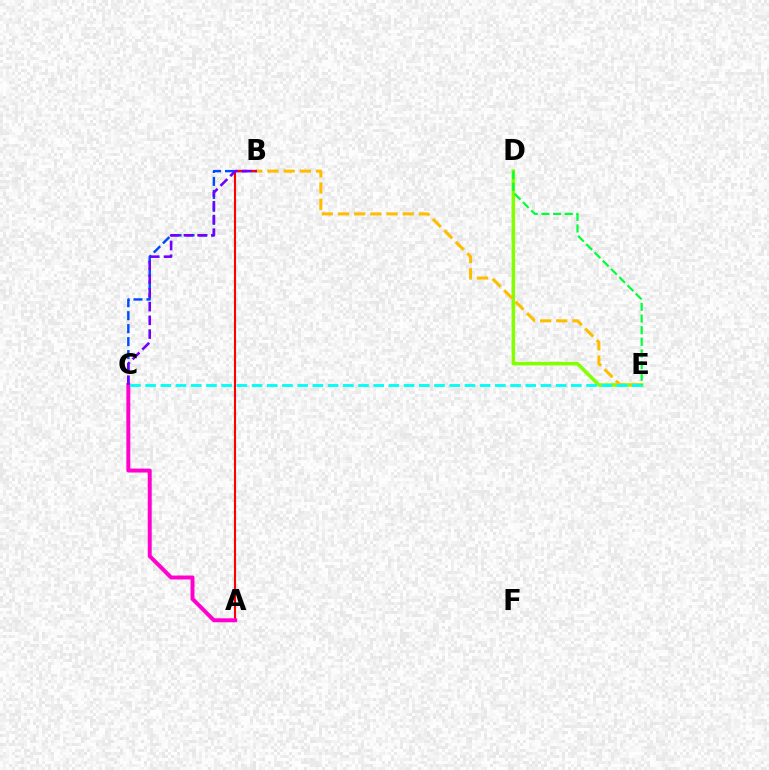{('D', 'E'): [{'color': '#84ff00', 'line_style': 'solid', 'thickness': 2.56}, {'color': '#00ff39', 'line_style': 'dashed', 'thickness': 1.58}], ('B', 'C'): [{'color': '#004bff', 'line_style': 'dashed', 'thickness': 1.76}, {'color': '#7200ff', 'line_style': 'dashed', 'thickness': 1.87}], ('A', 'B'): [{'color': '#ff0000', 'line_style': 'solid', 'thickness': 1.52}], ('A', 'C'): [{'color': '#ff00cf', 'line_style': 'solid', 'thickness': 2.84}], ('B', 'E'): [{'color': '#ffbd00', 'line_style': 'dashed', 'thickness': 2.2}], ('C', 'E'): [{'color': '#00fff6', 'line_style': 'dashed', 'thickness': 2.07}]}